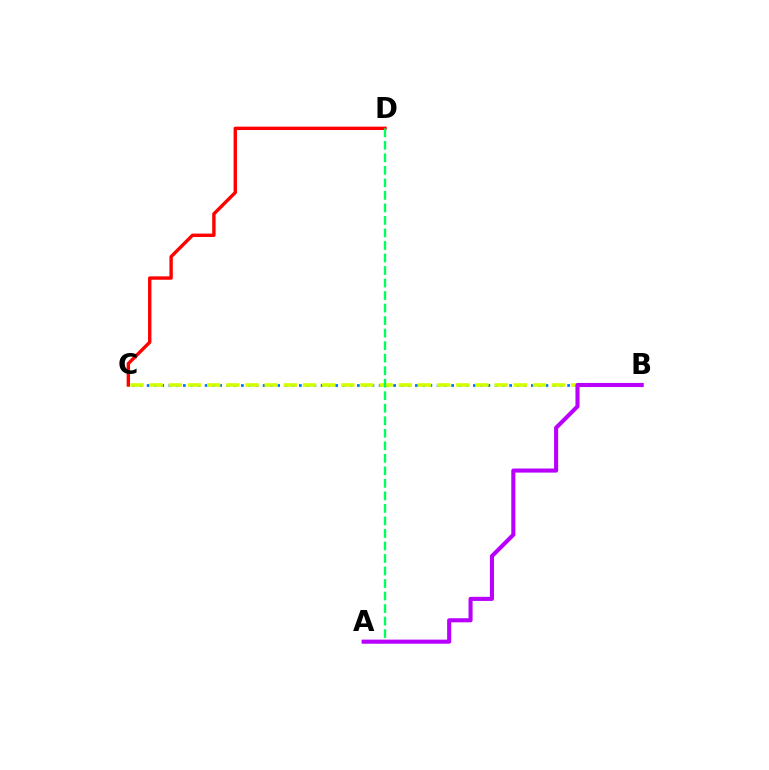{('C', 'D'): [{'color': '#ff0000', 'line_style': 'solid', 'thickness': 2.43}], ('B', 'C'): [{'color': '#0074ff', 'line_style': 'dotted', 'thickness': 1.97}, {'color': '#d1ff00', 'line_style': 'dashed', 'thickness': 2.6}], ('A', 'D'): [{'color': '#00ff5c', 'line_style': 'dashed', 'thickness': 1.7}], ('A', 'B'): [{'color': '#b900ff', 'line_style': 'solid', 'thickness': 2.95}]}